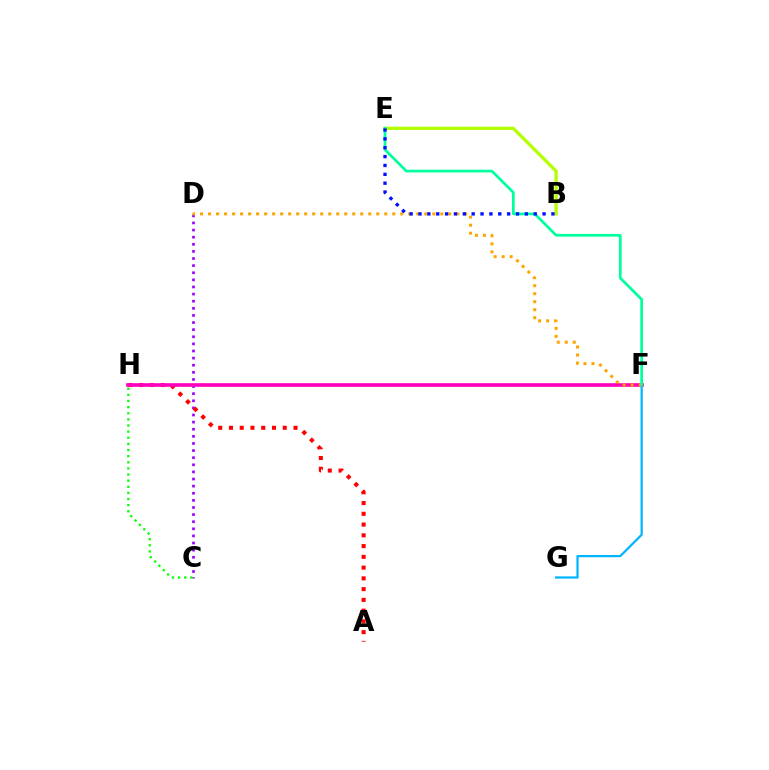{('B', 'E'): [{'color': '#b3ff00', 'line_style': 'solid', 'thickness': 2.37}, {'color': '#0010ff', 'line_style': 'dotted', 'thickness': 2.41}], ('C', 'D'): [{'color': '#9b00ff', 'line_style': 'dotted', 'thickness': 1.93}], ('A', 'H'): [{'color': '#ff0000', 'line_style': 'dotted', 'thickness': 2.92}], ('F', 'H'): [{'color': '#ff00bd', 'line_style': 'solid', 'thickness': 2.61}], ('F', 'G'): [{'color': '#00b5ff', 'line_style': 'solid', 'thickness': 1.61}], ('D', 'F'): [{'color': '#ffa500', 'line_style': 'dotted', 'thickness': 2.18}], ('C', 'H'): [{'color': '#08ff00', 'line_style': 'dotted', 'thickness': 1.66}], ('E', 'F'): [{'color': '#00ff9d', 'line_style': 'solid', 'thickness': 1.96}]}